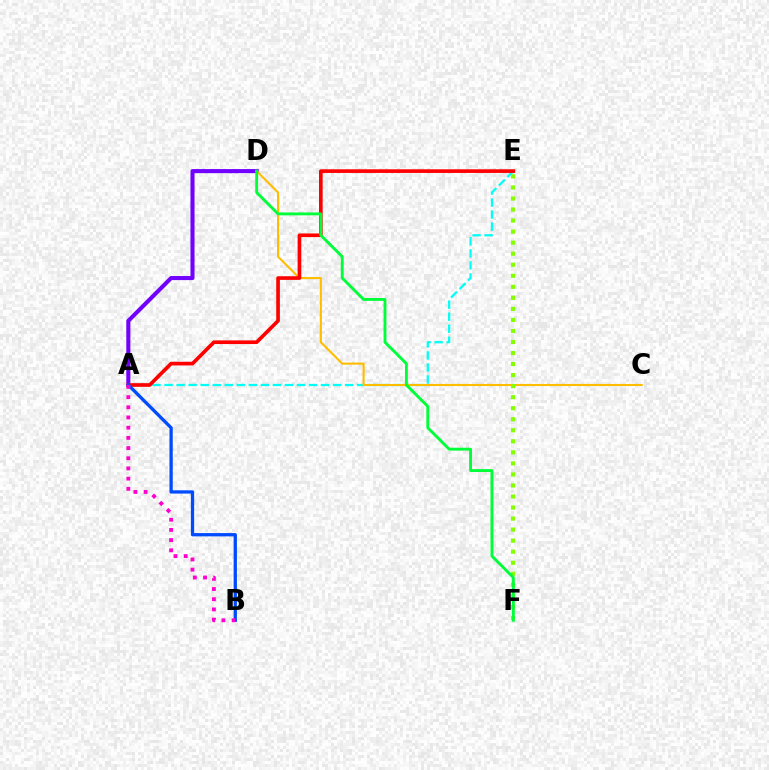{('A', 'D'): [{'color': '#7200ff', 'line_style': 'solid', 'thickness': 2.93}], ('A', 'E'): [{'color': '#00fff6', 'line_style': 'dashed', 'thickness': 1.63}, {'color': '#ff0000', 'line_style': 'solid', 'thickness': 2.63}], ('C', 'D'): [{'color': '#ffbd00', 'line_style': 'solid', 'thickness': 1.51}], ('E', 'F'): [{'color': '#84ff00', 'line_style': 'dotted', 'thickness': 3.0}], ('A', 'B'): [{'color': '#004bff', 'line_style': 'solid', 'thickness': 2.36}, {'color': '#ff00cf', 'line_style': 'dotted', 'thickness': 2.77}], ('D', 'F'): [{'color': '#00ff39', 'line_style': 'solid', 'thickness': 2.07}]}